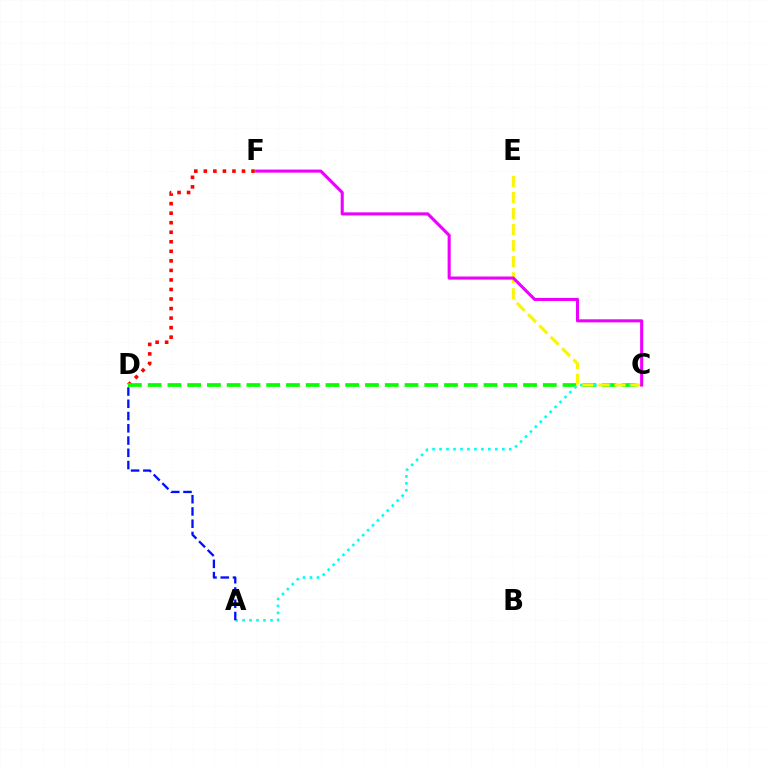{('D', 'F'): [{'color': '#ff0000', 'line_style': 'dotted', 'thickness': 2.59}], ('C', 'D'): [{'color': '#08ff00', 'line_style': 'dashed', 'thickness': 2.68}], ('A', 'C'): [{'color': '#00fff6', 'line_style': 'dotted', 'thickness': 1.89}], ('C', 'E'): [{'color': '#fcf500', 'line_style': 'dashed', 'thickness': 2.18}], ('C', 'F'): [{'color': '#ee00ff', 'line_style': 'solid', 'thickness': 2.21}], ('A', 'D'): [{'color': '#0010ff', 'line_style': 'dashed', 'thickness': 1.66}]}